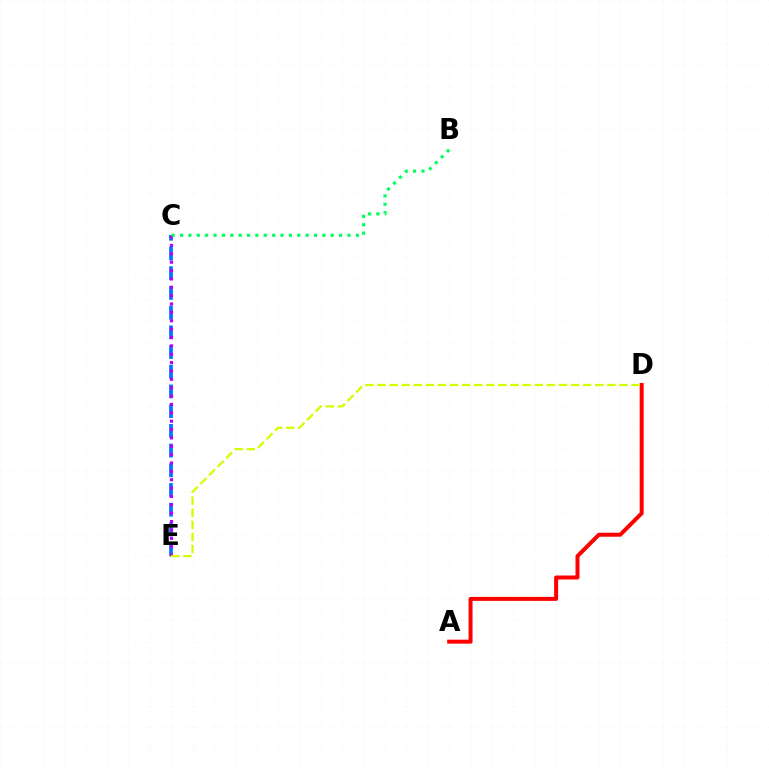{('C', 'E'): [{'color': '#0074ff', 'line_style': 'dashed', 'thickness': 2.68}, {'color': '#b900ff', 'line_style': 'dotted', 'thickness': 2.27}], ('A', 'D'): [{'color': '#ff0000', 'line_style': 'solid', 'thickness': 2.87}], ('D', 'E'): [{'color': '#d1ff00', 'line_style': 'dashed', 'thickness': 1.64}], ('B', 'C'): [{'color': '#00ff5c', 'line_style': 'dotted', 'thickness': 2.27}]}